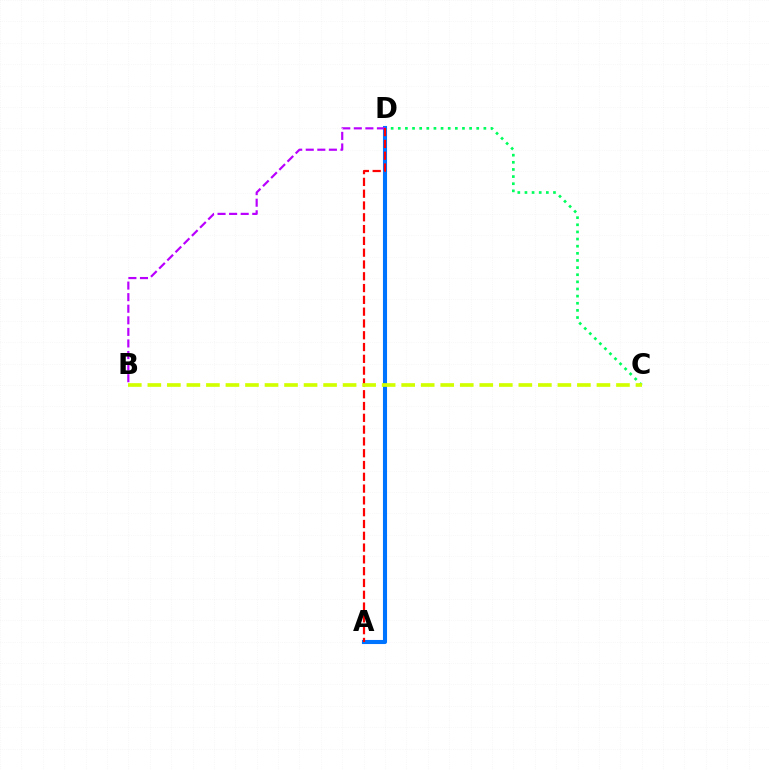{('C', 'D'): [{'color': '#00ff5c', 'line_style': 'dotted', 'thickness': 1.94}], ('A', 'D'): [{'color': '#0074ff', 'line_style': 'solid', 'thickness': 2.94}, {'color': '#ff0000', 'line_style': 'dashed', 'thickness': 1.6}], ('B', 'D'): [{'color': '#b900ff', 'line_style': 'dashed', 'thickness': 1.57}], ('B', 'C'): [{'color': '#d1ff00', 'line_style': 'dashed', 'thickness': 2.65}]}